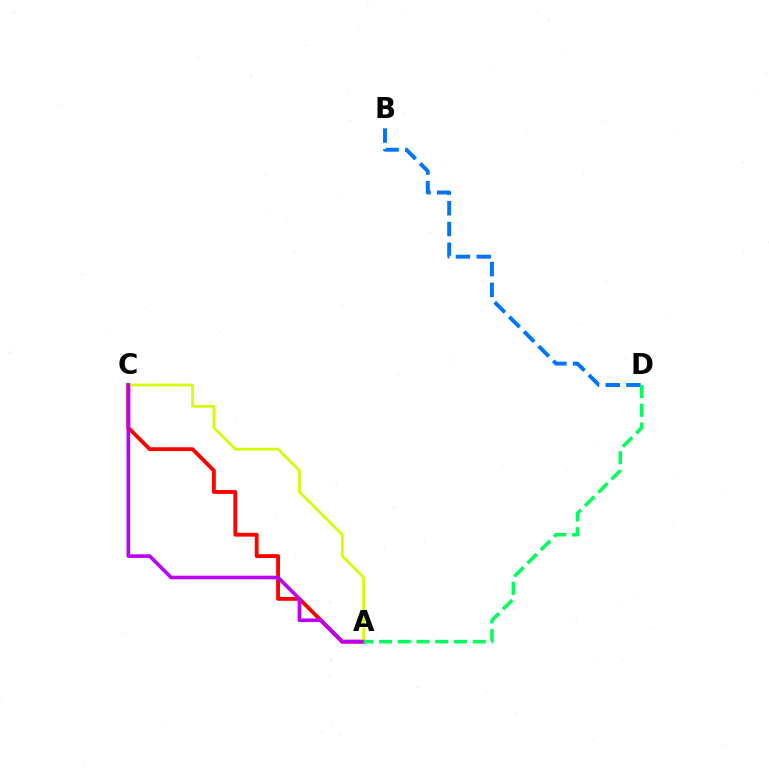{('B', 'D'): [{'color': '#0074ff', 'line_style': 'dashed', 'thickness': 2.82}], ('A', 'C'): [{'color': '#ff0000', 'line_style': 'solid', 'thickness': 2.77}, {'color': '#d1ff00', 'line_style': 'solid', 'thickness': 1.95}, {'color': '#b900ff', 'line_style': 'solid', 'thickness': 2.62}], ('A', 'D'): [{'color': '#00ff5c', 'line_style': 'dashed', 'thickness': 2.55}]}